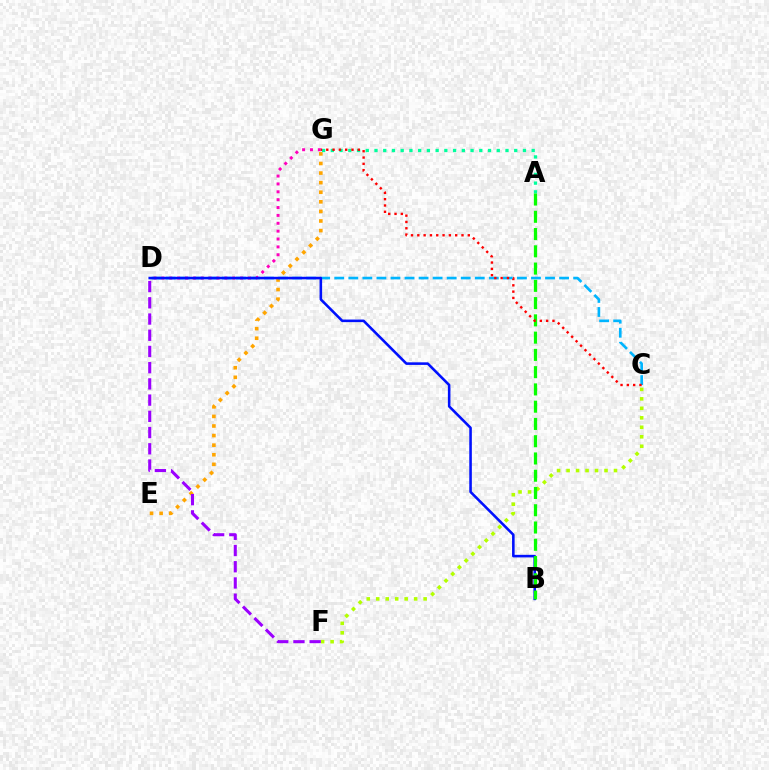{('E', 'G'): [{'color': '#ffa500', 'line_style': 'dotted', 'thickness': 2.61}], ('C', 'F'): [{'color': '#b3ff00', 'line_style': 'dotted', 'thickness': 2.58}], ('A', 'G'): [{'color': '#00ff9d', 'line_style': 'dotted', 'thickness': 2.37}], ('C', 'D'): [{'color': '#00b5ff', 'line_style': 'dashed', 'thickness': 1.91}], ('D', 'G'): [{'color': '#ff00bd', 'line_style': 'dotted', 'thickness': 2.14}], ('B', 'D'): [{'color': '#0010ff', 'line_style': 'solid', 'thickness': 1.85}], ('A', 'B'): [{'color': '#08ff00', 'line_style': 'dashed', 'thickness': 2.35}], ('D', 'F'): [{'color': '#9b00ff', 'line_style': 'dashed', 'thickness': 2.2}], ('C', 'G'): [{'color': '#ff0000', 'line_style': 'dotted', 'thickness': 1.71}]}